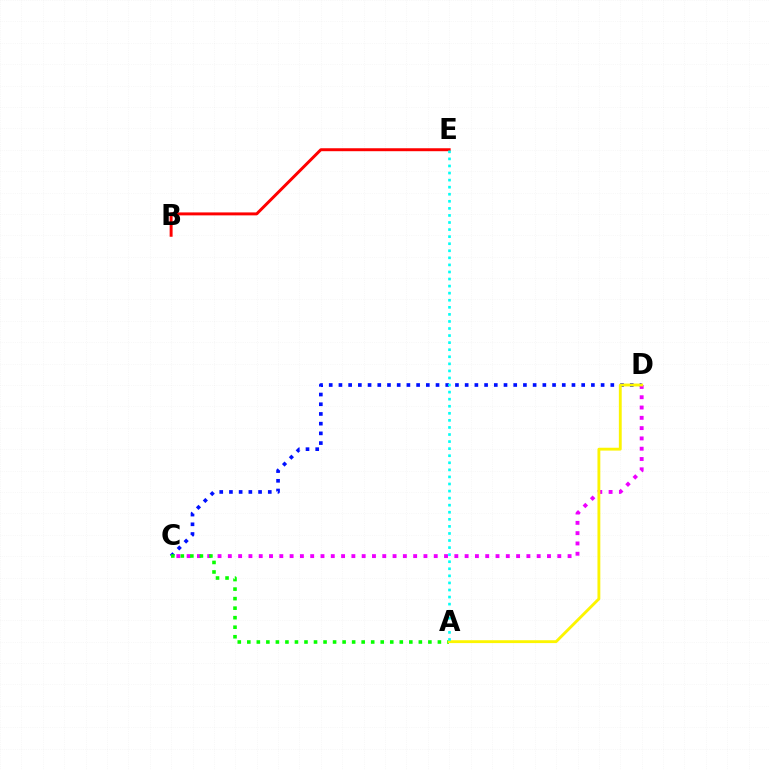{('C', 'D'): [{'color': '#0010ff', 'line_style': 'dotted', 'thickness': 2.64}, {'color': '#ee00ff', 'line_style': 'dotted', 'thickness': 2.8}], ('B', 'E'): [{'color': '#ff0000', 'line_style': 'solid', 'thickness': 2.13}], ('A', 'C'): [{'color': '#08ff00', 'line_style': 'dotted', 'thickness': 2.59}], ('A', 'D'): [{'color': '#fcf500', 'line_style': 'solid', 'thickness': 2.05}], ('A', 'E'): [{'color': '#00fff6', 'line_style': 'dotted', 'thickness': 1.92}]}